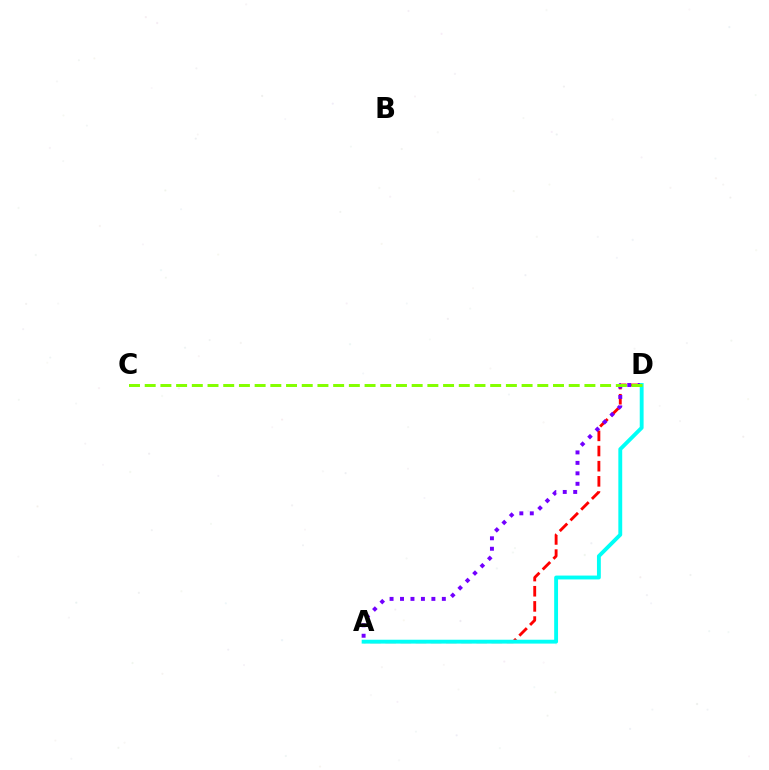{('A', 'D'): [{'color': '#ff0000', 'line_style': 'dashed', 'thickness': 2.06}, {'color': '#7200ff', 'line_style': 'dotted', 'thickness': 2.84}, {'color': '#00fff6', 'line_style': 'solid', 'thickness': 2.78}], ('C', 'D'): [{'color': '#84ff00', 'line_style': 'dashed', 'thickness': 2.13}]}